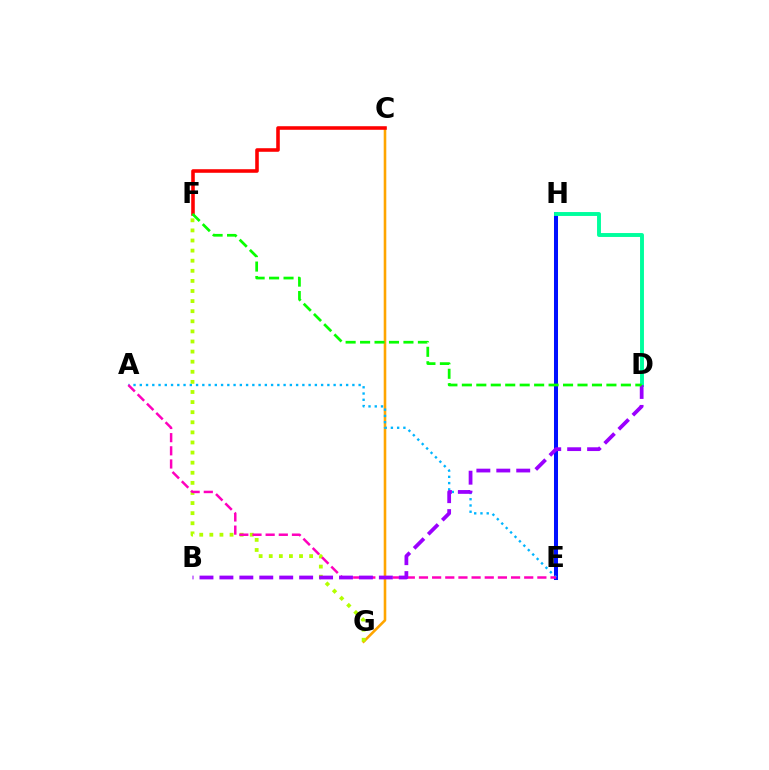{('E', 'H'): [{'color': '#0010ff', 'line_style': 'solid', 'thickness': 2.9}], ('C', 'G'): [{'color': '#ffa500', 'line_style': 'solid', 'thickness': 1.87}], ('A', 'E'): [{'color': '#00b5ff', 'line_style': 'dotted', 'thickness': 1.7}, {'color': '#ff00bd', 'line_style': 'dashed', 'thickness': 1.79}], ('D', 'H'): [{'color': '#00ff9d', 'line_style': 'solid', 'thickness': 2.82}], ('F', 'G'): [{'color': '#b3ff00', 'line_style': 'dotted', 'thickness': 2.74}], ('C', 'F'): [{'color': '#ff0000', 'line_style': 'solid', 'thickness': 2.57}], ('B', 'D'): [{'color': '#9b00ff', 'line_style': 'dashed', 'thickness': 2.71}], ('D', 'F'): [{'color': '#08ff00', 'line_style': 'dashed', 'thickness': 1.96}]}